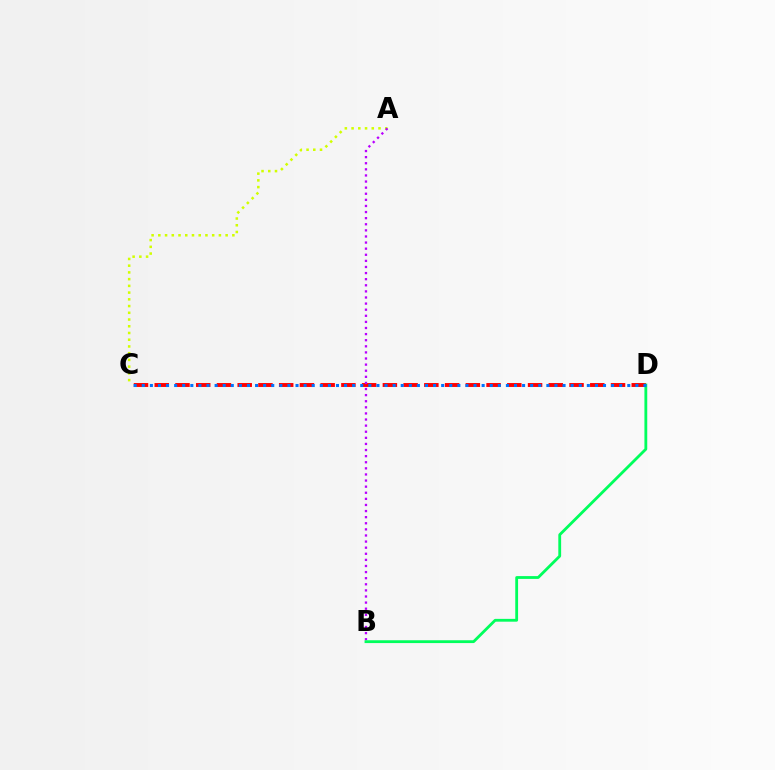{('C', 'D'): [{'color': '#ff0000', 'line_style': 'dashed', 'thickness': 2.82}, {'color': '#0074ff', 'line_style': 'dotted', 'thickness': 2.2}], ('A', 'C'): [{'color': '#d1ff00', 'line_style': 'dotted', 'thickness': 1.83}], ('A', 'B'): [{'color': '#b900ff', 'line_style': 'dotted', 'thickness': 1.66}], ('B', 'D'): [{'color': '#00ff5c', 'line_style': 'solid', 'thickness': 2.03}]}